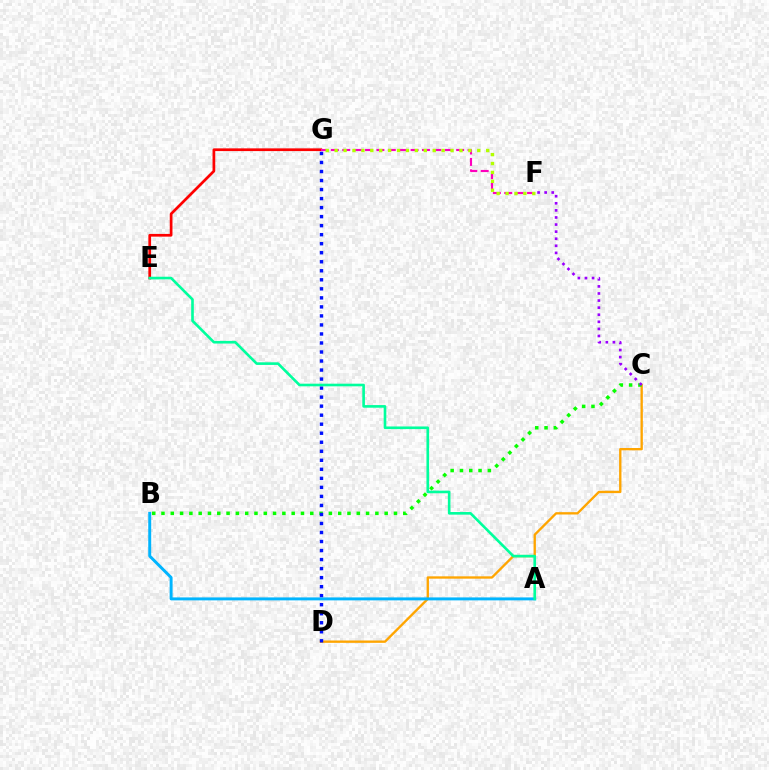{('E', 'G'): [{'color': '#ff0000', 'line_style': 'solid', 'thickness': 1.96}], ('C', 'D'): [{'color': '#ffa500', 'line_style': 'solid', 'thickness': 1.69}], ('F', 'G'): [{'color': '#ff00bd', 'line_style': 'dashed', 'thickness': 1.55}, {'color': '#b3ff00', 'line_style': 'dotted', 'thickness': 2.42}], ('B', 'C'): [{'color': '#08ff00', 'line_style': 'dotted', 'thickness': 2.53}], ('D', 'G'): [{'color': '#0010ff', 'line_style': 'dotted', 'thickness': 2.45}], ('A', 'B'): [{'color': '#00b5ff', 'line_style': 'solid', 'thickness': 2.13}], ('C', 'F'): [{'color': '#9b00ff', 'line_style': 'dotted', 'thickness': 1.92}], ('A', 'E'): [{'color': '#00ff9d', 'line_style': 'solid', 'thickness': 1.89}]}